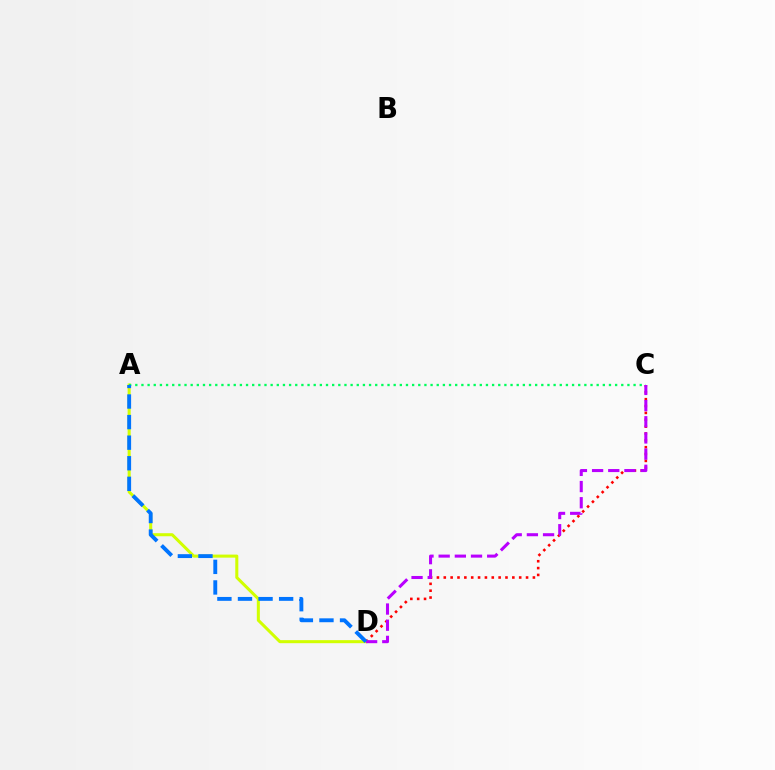{('C', 'D'): [{'color': '#ff0000', 'line_style': 'dotted', 'thickness': 1.86}, {'color': '#b900ff', 'line_style': 'dashed', 'thickness': 2.2}], ('A', 'D'): [{'color': '#d1ff00', 'line_style': 'solid', 'thickness': 2.19}, {'color': '#0074ff', 'line_style': 'dashed', 'thickness': 2.79}], ('A', 'C'): [{'color': '#00ff5c', 'line_style': 'dotted', 'thickness': 1.67}]}